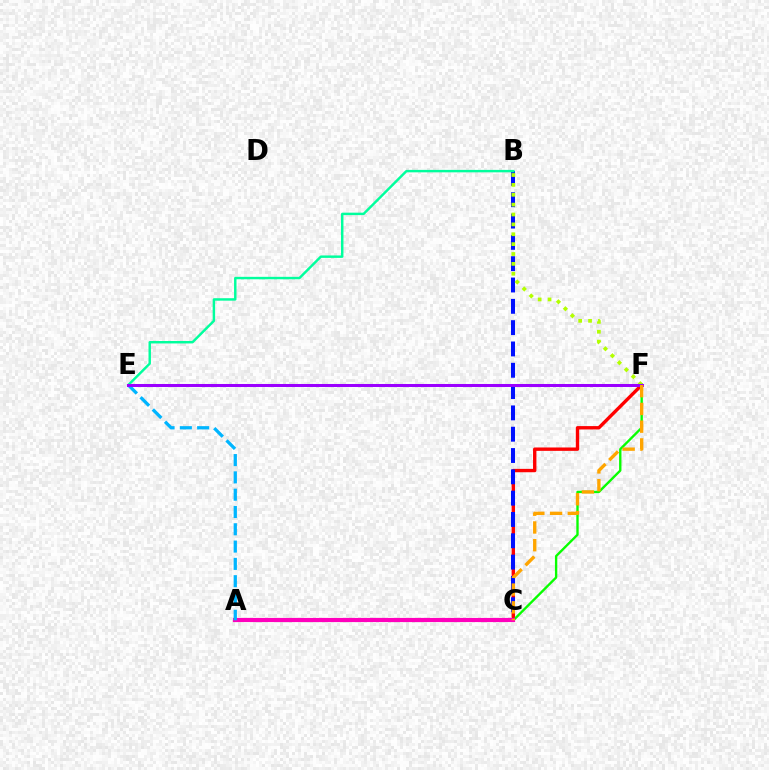{('C', 'F'): [{'color': '#ff0000', 'line_style': 'solid', 'thickness': 2.43}, {'color': '#08ff00', 'line_style': 'solid', 'thickness': 1.7}, {'color': '#ffa500', 'line_style': 'dashed', 'thickness': 2.41}], ('B', 'C'): [{'color': '#0010ff', 'line_style': 'dashed', 'thickness': 2.9}], ('B', 'F'): [{'color': '#b3ff00', 'line_style': 'dotted', 'thickness': 2.68}], ('B', 'E'): [{'color': '#00ff9d', 'line_style': 'solid', 'thickness': 1.76}], ('A', 'C'): [{'color': '#ff00bd', 'line_style': 'solid', 'thickness': 2.99}], ('A', 'E'): [{'color': '#00b5ff', 'line_style': 'dashed', 'thickness': 2.35}], ('E', 'F'): [{'color': '#9b00ff', 'line_style': 'solid', 'thickness': 2.19}]}